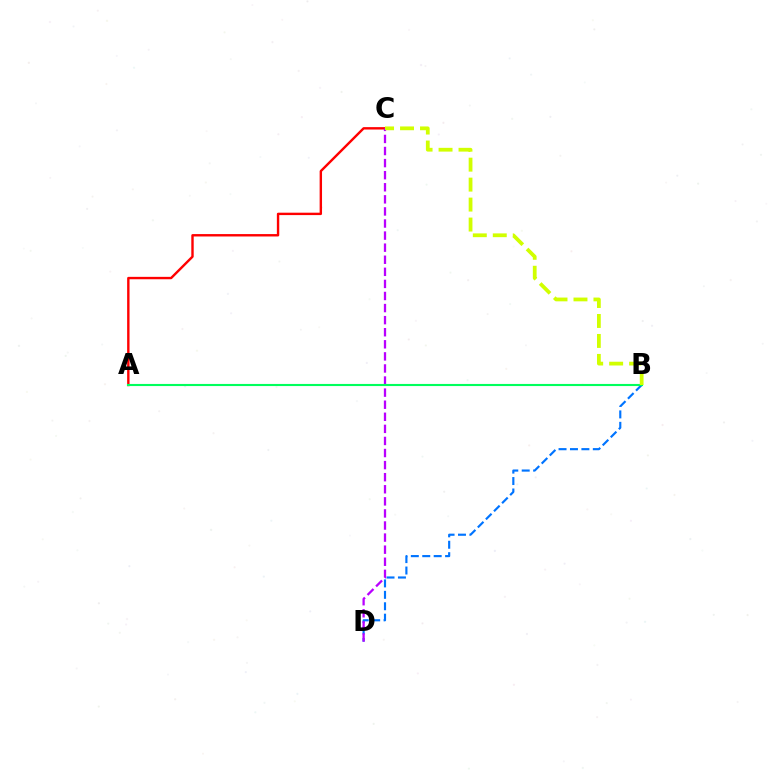{('B', 'D'): [{'color': '#0074ff', 'line_style': 'dashed', 'thickness': 1.55}], ('A', 'C'): [{'color': '#ff0000', 'line_style': 'solid', 'thickness': 1.73}], ('C', 'D'): [{'color': '#b900ff', 'line_style': 'dashed', 'thickness': 1.64}], ('A', 'B'): [{'color': '#00ff5c', 'line_style': 'solid', 'thickness': 1.53}], ('B', 'C'): [{'color': '#d1ff00', 'line_style': 'dashed', 'thickness': 2.71}]}